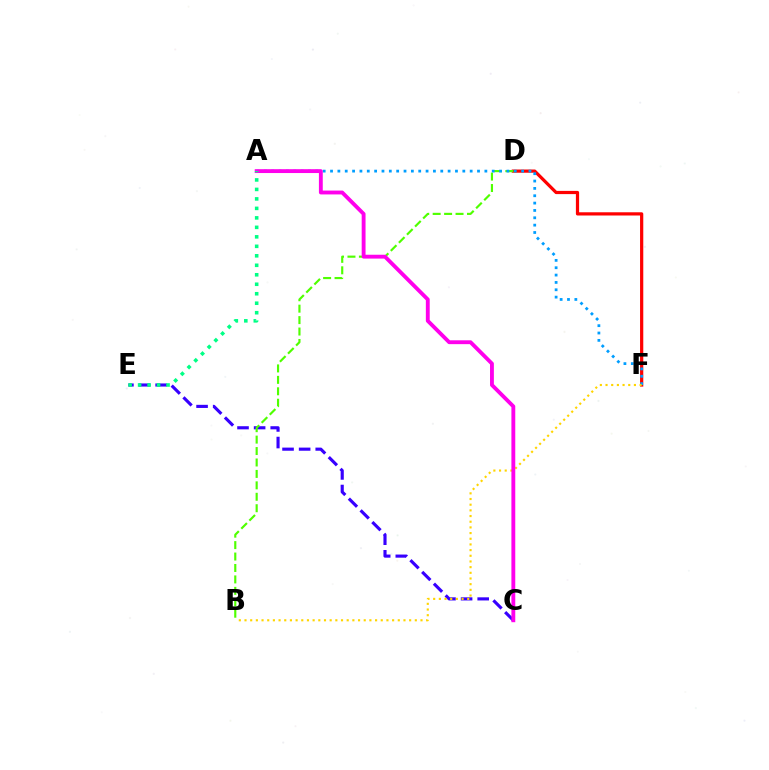{('C', 'E'): [{'color': '#3700ff', 'line_style': 'dashed', 'thickness': 2.26}], ('D', 'F'): [{'color': '#ff0000', 'line_style': 'solid', 'thickness': 2.32}], ('B', 'D'): [{'color': '#4fff00', 'line_style': 'dashed', 'thickness': 1.55}], ('A', 'F'): [{'color': '#009eff', 'line_style': 'dotted', 'thickness': 2.0}], ('B', 'F'): [{'color': '#ffd500', 'line_style': 'dotted', 'thickness': 1.54}], ('A', 'C'): [{'color': '#ff00ed', 'line_style': 'solid', 'thickness': 2.78}], ('A', 'E'): [{'color': '#00ff86', 'line_style': 'dotted', 'thickness': 2.58}]}